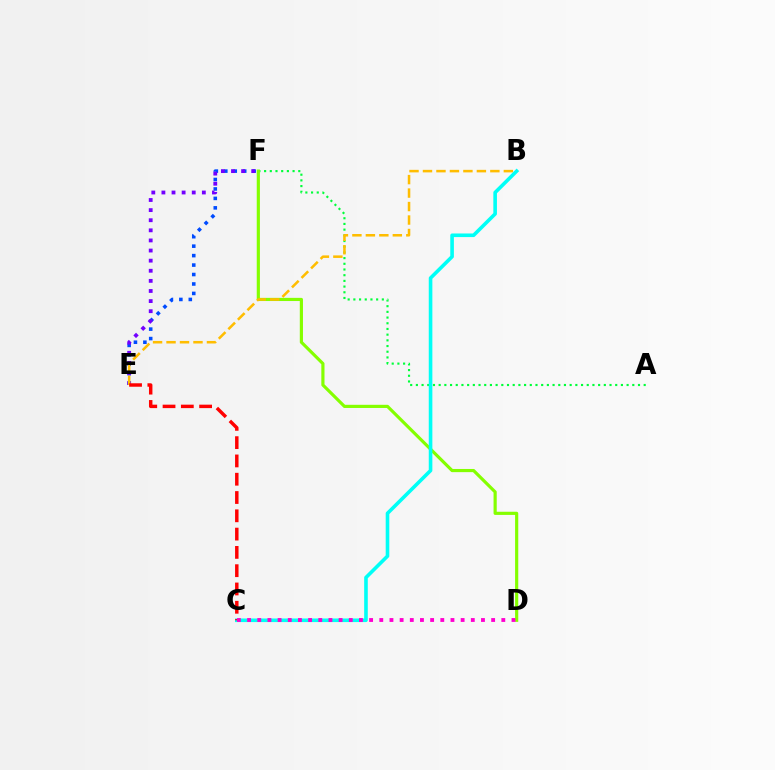{('E', 'F'): [{'color': '#004bff', 'line_style': 'dotted', 'thickness': 2.57}, {'color': '#7200ff', 'line_style': 'dotted', 'thickness': 2.75}], ('A', 'F'): [{'color': '#00ff39', 'line_style': 'dotted', 'thickness': 1.55}], ('D', 'F'): [{'color': '#84ff00', 'line_style': 'solid', 'thickness': 2.28}], ('B', 'E'): [{'color': '#ffbd00', 'line_style': 'dashed', 'thickness': 1.83}], ('B', 'C'): [{'color': '#00fff6', 'line_style': 'solid', 'thickness': 2.59}], ('C', 'E'): [{'color': '#ff0000', 'line_style': 'dashed', 'thickness': 2.48}], ('C', 'D'): [{'color': '#ff00cf', 'line_style': 'dotted', 'thickness': 2.76}]}